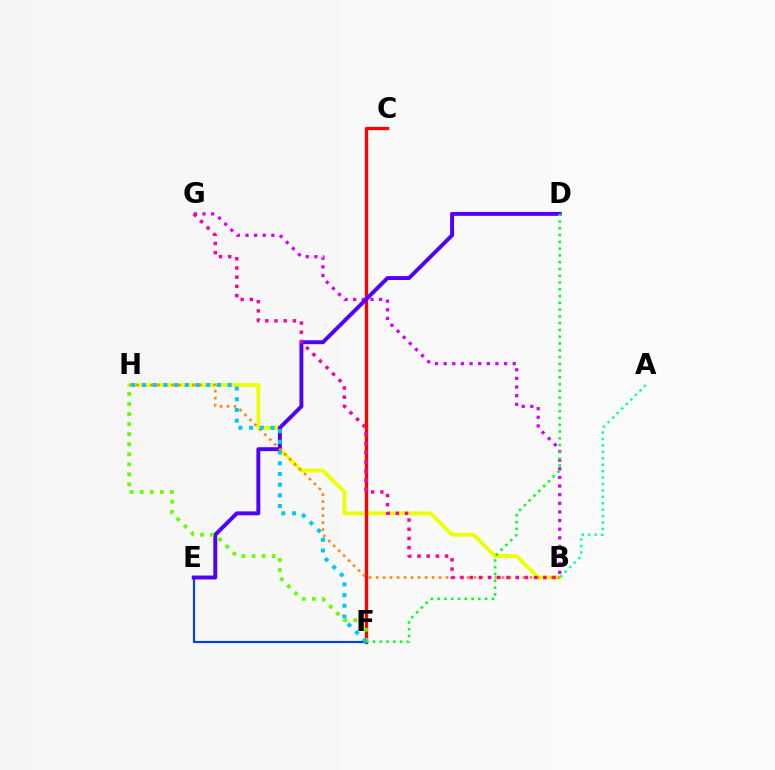{('B', 'G'): [{'color': '#d600ff', 'line_style': 'dotted', 'thickness': 2.35}, {'color': '#ff00a0', 'line_style': 'dotted', 'thickness': 2.5}], ('B', 'H'): [{'color': '#eeff00', 'line_style': 'solid', 'thickness': 2.76}, {'color': '#ff8800', 'line_style': 'dotted', 'thickness': 1.9}], ('C', 'F'): [{'color': '#ff0000', 'line_style': 'solid', 'thickness': 2.38}], ('E', 'F'): [{'color': '#003fff', 'line_style': 'solid', 'thickness': 1.54}], ('D', 'E'): [{'color': '#4f00ff', 'line_style': 'solid', 'thickness': 2.82}], ('F', 'H'): [{'color': '#66ff00', 'line_style': 'dotted', 'thickness': 2.73}, {'color': '#00c7ff', 'line_style': 'dotted', 'thickness': 2.91}], ('D', 'F'): [{'color': '#00ff27', 'line_style': 'dotted', 'thickness': 1.84}], ('A', 'B'): [{'color': '#00ffaf', 'line_style': 'dotted', 'thickness': 1.75}]}